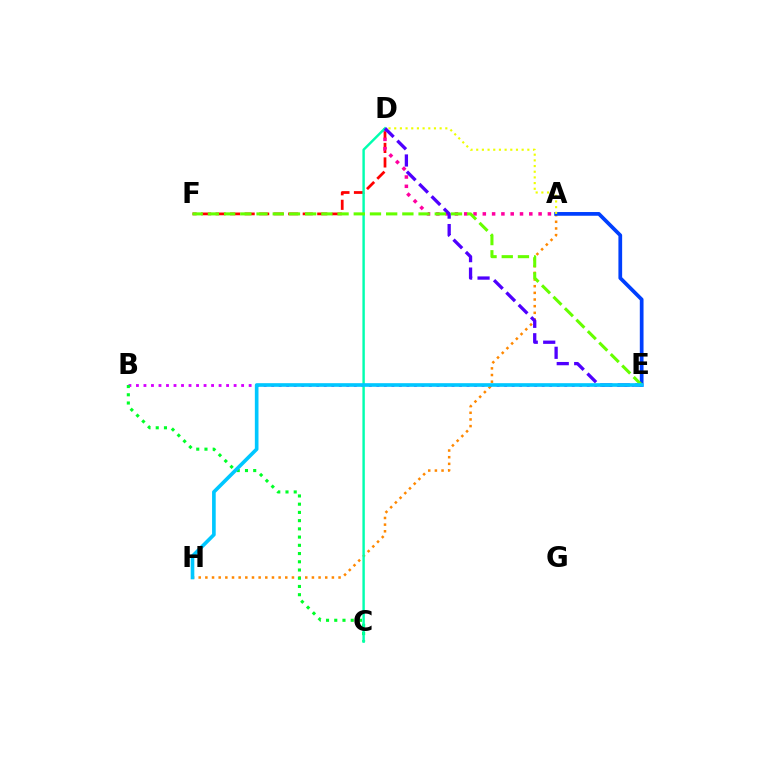{('B', 'E'): [{'color': '#d600ff', 'line_style': 'dotted', 'thickness': 2.04}], ('D', 'F'): [{'color': '#ff0000', 'line_style': 'dashed', 'thickness': 1.97}], ('A', 'H'): [{'color': '#ff8800', 'line_style': 'dotted', 'thickness': 1.81}], ('A', 'D'): [{'color': '#ff00a0', 'line_style': 'dotted', 'thickness': 2.53}, {'color': '#eeff00', 'line_style': 'dotted', 'thickness': 1.54}], ('A', 'E'): [{'color': '#003fff', 'line_style': 'solid', 'thickness': 2.68}], ('B', 'C'): [{'color': '#00ff27', 'line_style': 'dotted', 'thickness': 2.24}], ('C', 'D'): [{'color': '#00ffaf', 'line_style': 'solid', 'thickness': 1.75}], ('D', 'E'): [{'color': '#4f00ff', 'line_style': 'dashed', 'thickness': 2.37}], ('E', 'F'): [{'color': '#66ff00', 'line_style': 'dashed', 'thickness': 2.2}], ('E', 'H'): [{'color': '#00c7ff', 'line_style': 'solid', 'thickness': 2.62}]}